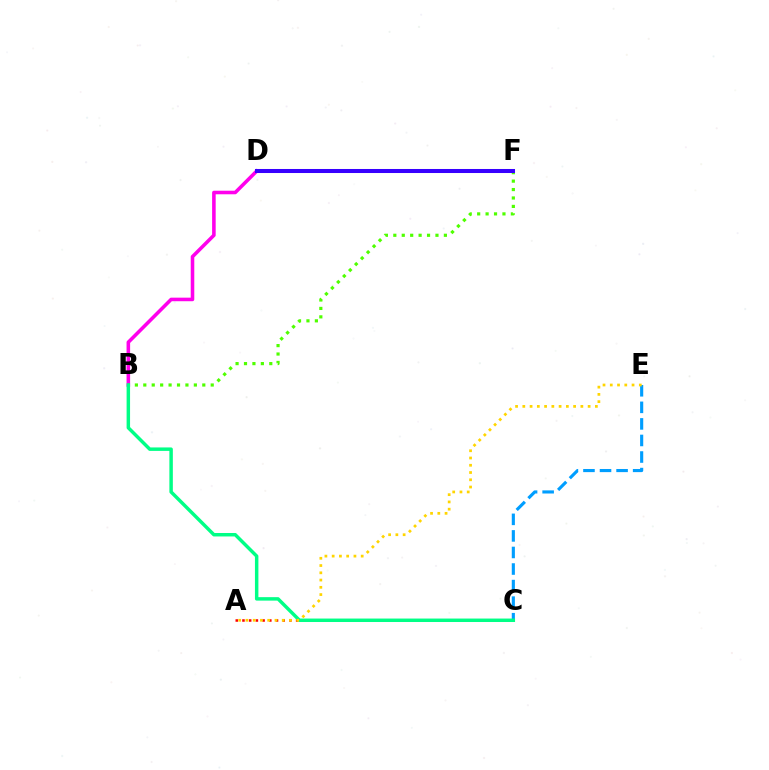{('A', 'C'): [{'color': '#ff0000', 'line_style': 'dotted', 'thickness': 1.82}], ('C', 'E'): [{'color': '#009eff', 'line_style': 'dashed', 'thickness': 2.25}], ('B', 'D'): [{'color': '#ff00ed', 'line_style': 'solid', 'thickness': 2.57}], ('B', 'F'): [{'color': '#4fff00', 'line_style': 'dotted', 'thickness': 2.29}], ('B', 'C'): [{'color': '#00ff86', 'line_style': 'solid', 'thickness': 2.49}], ('D', 'F'): [{'color': '#3700ff', 'line_style': 'solid', 'thickness': 2.9}], ('A', 'E'): [{'color': '#ffd500', 'line_style': 'dotted', 'thickness': 1.97}]}